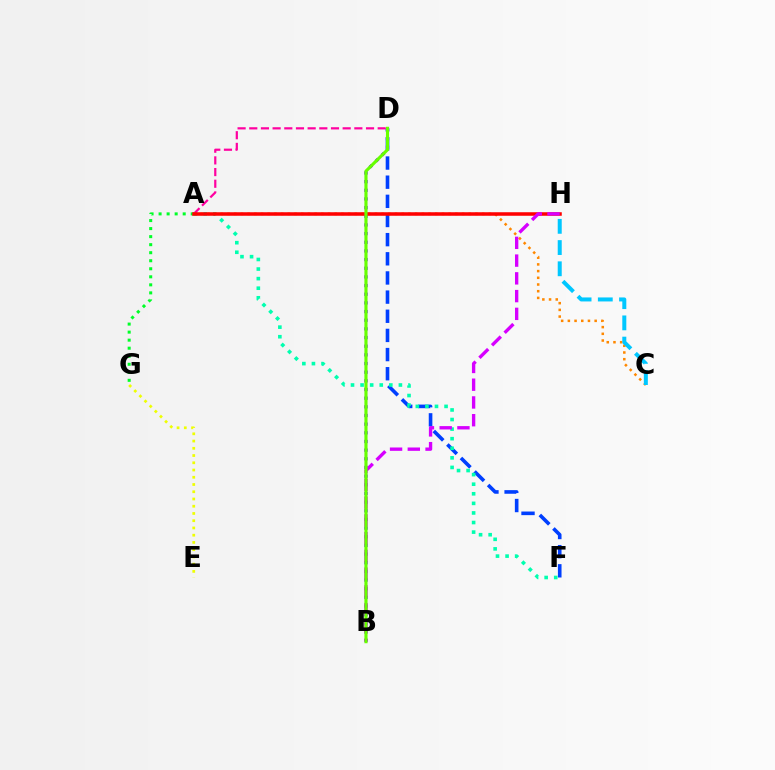{('D', 'F'): [{'color': '#003fff', 'line_style': 'dashed', 'thickness': 2.6}], ('A', 'F'): [{'color': '#00ffaf', 'line_style': 'dotted', 'thickness': 2.6}], ('E', 'G'): [{'color': '#eeff00', 'line_style': 'dotted', 'thickness': 1.97}], ('A', 'D'): [{'color': '#ff00a0', 'line_style': 'dashed', 'thickness': 1.59}], ('B', 'D'): [{'color': '#4f00ff', 'line_style': 'dotted', 'thickness': 2.35}, {'color': '#66ff00', 'line_style': 'solid', 'thickness': 2.26}], ('A', 'C'): [{'color': '#ff8800', 'line_style': 'dotted', 'thickness': 1.82}], ('A', 'G'): [{'color': '#00ff27', 'line_style': 'dotted', 'thickness': 2.18}], ('A', 'H'): [{'color': '#ff0000', 'line_style': 'solid', 'thickness': 2.54}], ('B', 'H'): [{'color': '#d600ff', 'line_style': 'dashed', 'thickness': 2.41}], ('C', 'H'): [{'color': '#00c7ff', 'line_style': 'dashed', 'thickness': 2.88}]}